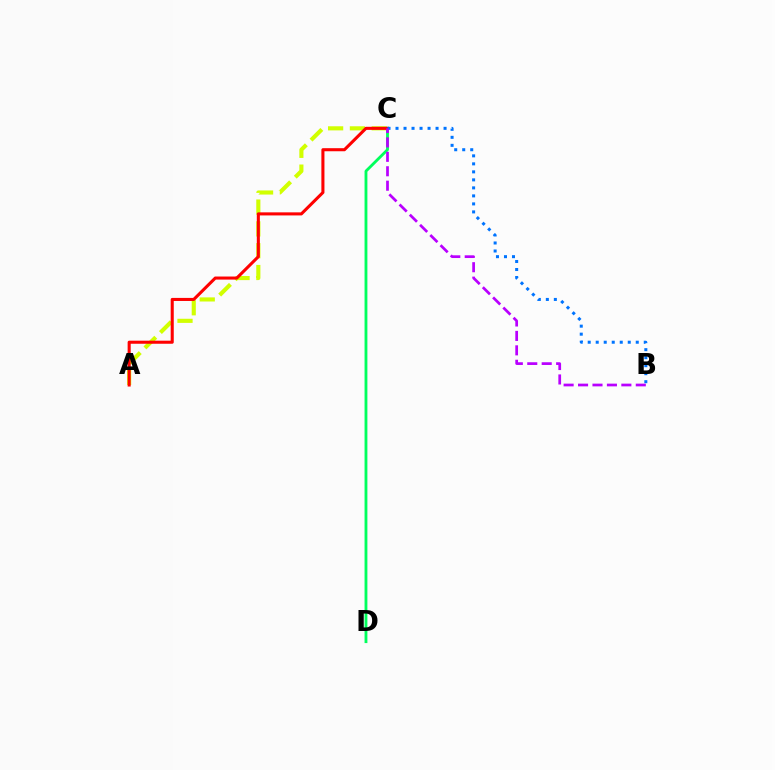{('A', 'C'): [{'color': '#d1ff00', 'line_style': 'dashed', 'thickness': 2.96}, {'color': '#ff0000', 'line_style': 'solid', 'thickness': 2.21}], ('C', 'D'): [{'color': '#00ff5c', 'line_style': 'solid', 'thickness': 2.04}], ('B', 'C'): [{'color': '#0074ff', 'line_style': 'dotted', 'thickness': 2.18}, {'color': '#b900ff', 'line_style': 'dashed', 'thickness': 1.96}]}